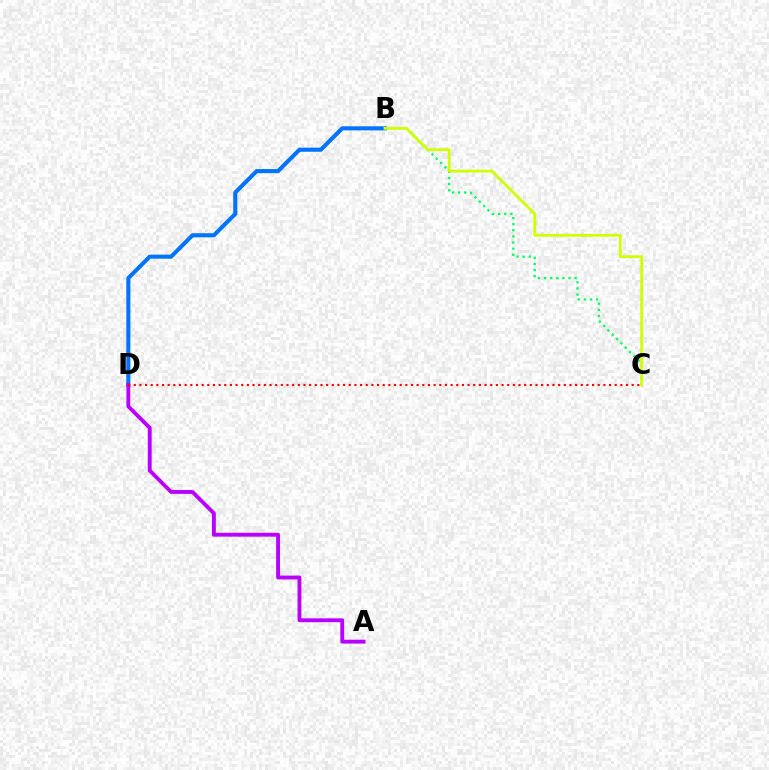{('B', 'D'): [{'color': '#0074ff', 'line_style': 'solid', 'thickness': 2.94}], ('B', 'C'): [{'color': '#00ff5c', 'line_style': 'dotted', 'thickness': 1.66}, {'color': '#d1ff00', 'line_style': 'solid', 'thickness': 2.03}], ('A', 'D'): [{'color': '#b900ff', 'line_style': 'solid', 'thickness': 2.78}], ('C', 'D'): [{'color': '#ff0000', 'line_style': 'dotted', 'thickness': 1.54}]}